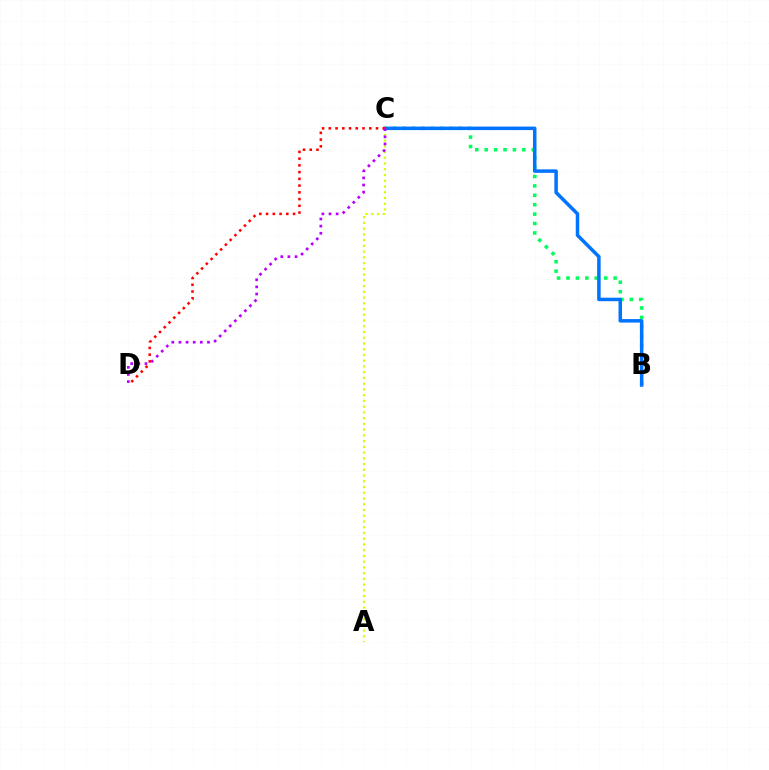{('A', 'C'): [{'color': '#d1ff00', 'line_style': 'dotted', 'thickness': 1.56}], ('B', 'C'): [{'color': '#00ff5c', 'line_style': 'dotted', 'thickness': 2.56}, {'color': '#0074ff', 'line_style': 'solid', 'thickness': 2.53}], ('C', 'D'): [{'color': '#ff0000', 'line_style': 'dotted', 'thickness': 1.83}, {'color': '#b900ff', 'line_style': 'dotted', 'thickness': 1.94}]}